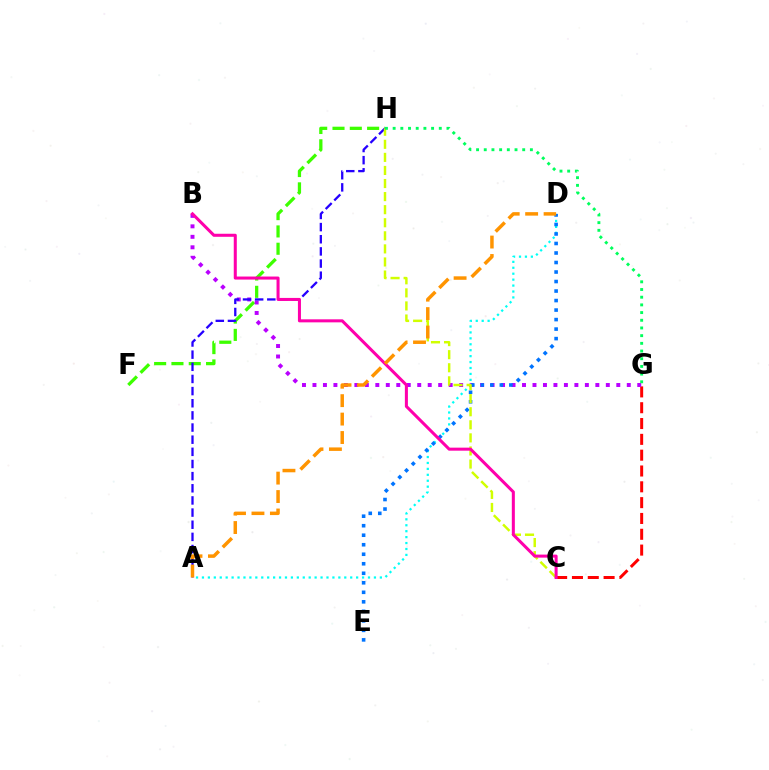{('F', 'H'): [{'color': '#3dff00', 'line_style': 'dashed', 'thickness': 2.35}], ('A', 'D'): [{'color': '#00fff6', 'line_style': 'dotted', 'thickness': 1.61}, {'color': '#ff9400', 'line_style': 'dashed', 'thickness': 2.51}], ('C', 'G'): [{'color': '#ff0000', 'line_style': 'dashed', 'thickness': 2.15}], ('B', 'G'): [{'color': '#b900ff', 'line_style': 'dotted', 'thickness': 2.85}], ('A', 'H'): [{'color': '#2500ff', 'line_style': 'dashed', 'thickness': 1.65}], ('D', 'E'): [{'color': '#0074ff', 'line_style': 'dotted', 'thickness': 2.58}], ('C', 'H'): [{'color': '#d1ff00', 'line_style': 'dashed', 'thickness': 1.78}], ('B', 'C'): [{'color': '#ff00ac', 'line_style': 'solid', 'thickness': 2.19}], ('G', 'H'): [{'color': '#00ff5c', 'line_style': 'dotted', 'thickness': 2.09}]}